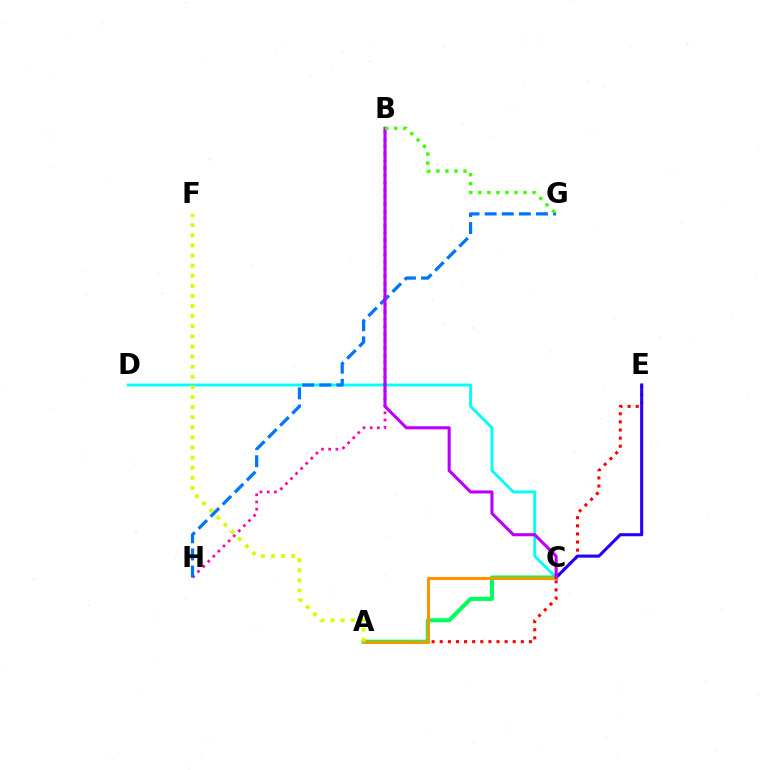{('C', 'D'): [{'color': '#00fff6', 'line_style': 'solid', 'thickness': 2.06}], ('A', 'E'): [{'color': '#ff0000', 'line_style': 'dotted', 'thickness': 2.2}], ('A', 'C'): [{'color': '#00ff5c', 'line_style': 'solid', 'thickness': 2.94}, {'color': '#ff9400', 'line_style': 'solid', 'thickness': 2.22}], ('B', 'H'): [{'color': '#ff00ac', 'line_style': 'dotted', 'thickness': 1.96}], ('G', 'H'): [{'color': '#0074ff', 'line_style': 'dashed', 'thickness': 2.32}], ('C', 'E'): [{'color': '#2500ff', 'line_style': 'solid', 'thickness': 2.21}], ('B', 'C'): [{'color': '#b900ff', 'line_style': 'solid', 'thickness': 2.23}], ('B', 'G'): [{'color': '#3dff00', 'line_style': 'dotted', 'thickness': 2.46}], ('A', 'F'): [{'color': '#d1ff00', 'line_style': 'dotted', 'thickness': 2.75}]}